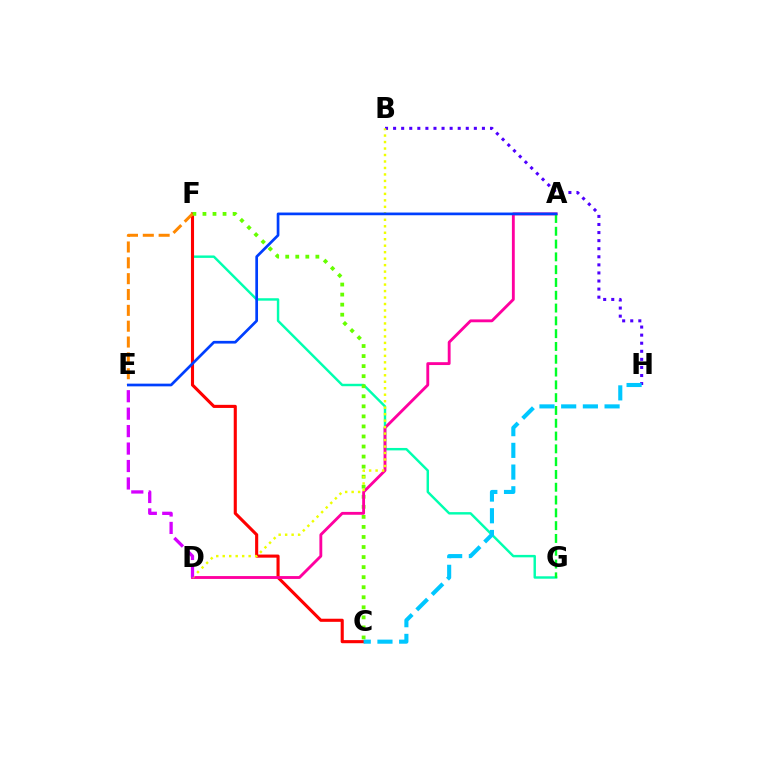{('B', 'H'): [{'color': '#4f00ff', 'line_style': 'dotted', 'thickness': 2.19}], ('F', 'G'): [{'color': '#00ffaf', 'line_style': 'solid', 'thickness': 1.75}], ('C', 'F'): [{'color': '#ff0000', 'line_style': 'solid', 'thickness': 2.23}, {'color': '#66ff00', 'line_style': 'dotted', 'thickness': 2.73}], ('A', 'D'): [{'color': '#ff00a0', 'line_style': 'solid', 'thickness': 2.06}], ('A', 'G'): [{'color': '#00ff27', 'line_style': 'dashed', 'thickness': 1.74}], ('B', 'D'): [{'color': '#eeff00', 'line_style': 'dotted', 'thickness': 1.76}], ('E', 'F'): [{'color': '#ff8800', 'line_style': 'dashed', 'thickness': 2.15}], ('C', 'H'): [{'color': '#00c7ff', 'line_style': 'dashed', 'thickness': 2.95}], ('D', 'E'): [{'color': '#d600ff', 'line_style': 'dashed', 'thickness': 2.37}], ('A', 'E'): [{'color': '#003fff', 'line_style': 'solid', 'thickness': 1.95}]}